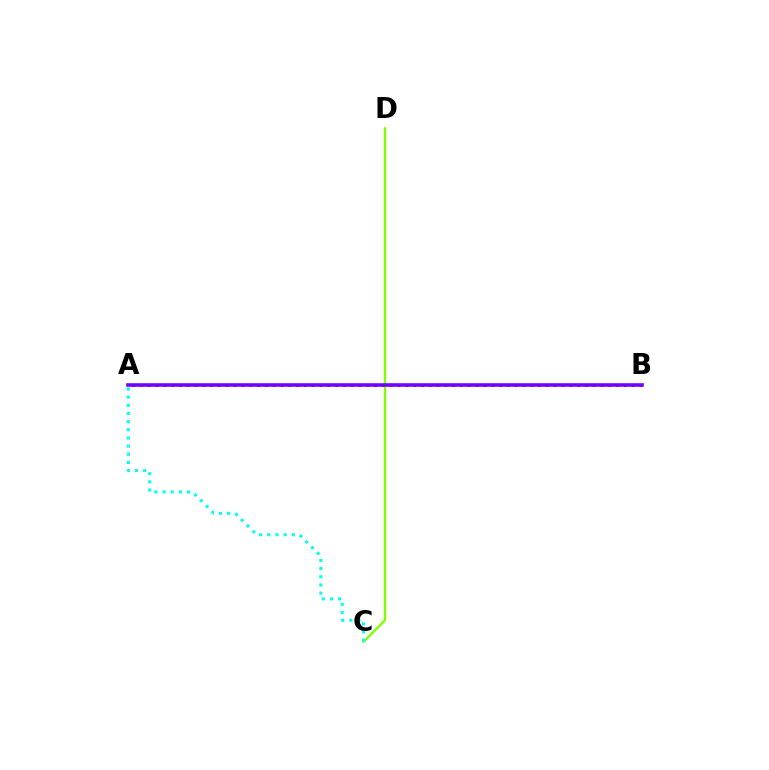{('C', 'D'): [{'color': '#84ff00', 'line_style': 'solid', 'thickness': 1.7}], ('A', 'B'): [{'color': '#ff0000', 'line_style': 'dotted', 'thickness': 2.12}, {'color': '#7200ff', 'line_style': 'solid', 'thickness': 2.58}], ('A', 'C'): [{'color': '#00fff6', 'line_style': 'dotted', 'thickness': 2.22}]}